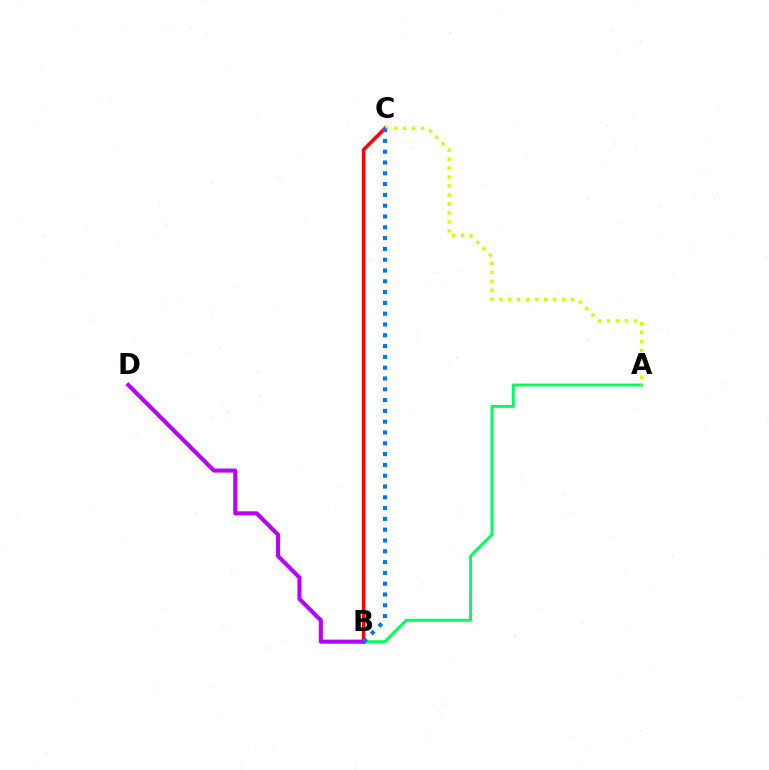{('A', 'B'): [{'color': '#00ff5c', 'line_style': 'solid', 'thickness': 2.11}], ('B', 'C'): [{'color': '#ff0000', 'line_style': 'solid', 'thickness': 2.52}, {'color': '#0074ff', 'line_style': 'dotted', 'thickness': 2.93}], ('A', 'C'): [{'color': '#d1ff00', 'line_style': 'dotted', 'thickness': 2.44}], ('B', 'D'): [{'color': '#b900ff', 'line_style': 'solid', 'thickness': 2.93}]}